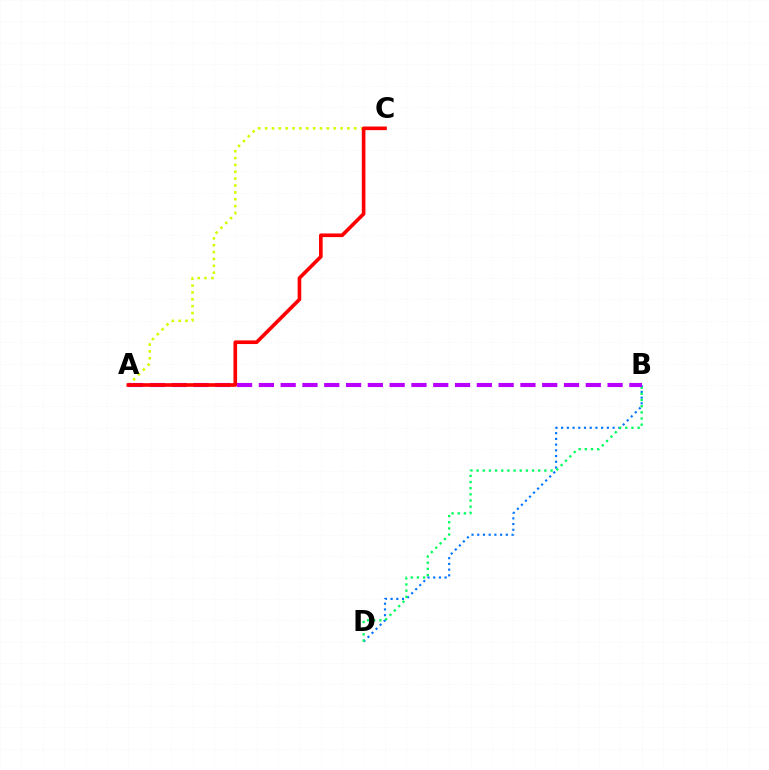{('B', 'D'): [{'color': '#0074ff', 'line_style': 'dotted', 'thickness': 1.55}, {'color': '#00ff5c', 'line_style': 'dotted', 'thickness': 1.67}], ('A', 'C'): [{'color': '#d1ff00', 'line_style': 'dotted', 'thickness': 1.86}, {'color': '#ff0000', 'line_style': 'solid', 'thickness': 2.62}], ('A', 'B'): [{'color': '#b900ff', 'line_style': 'dashed', 'thickness': 2.96}]}